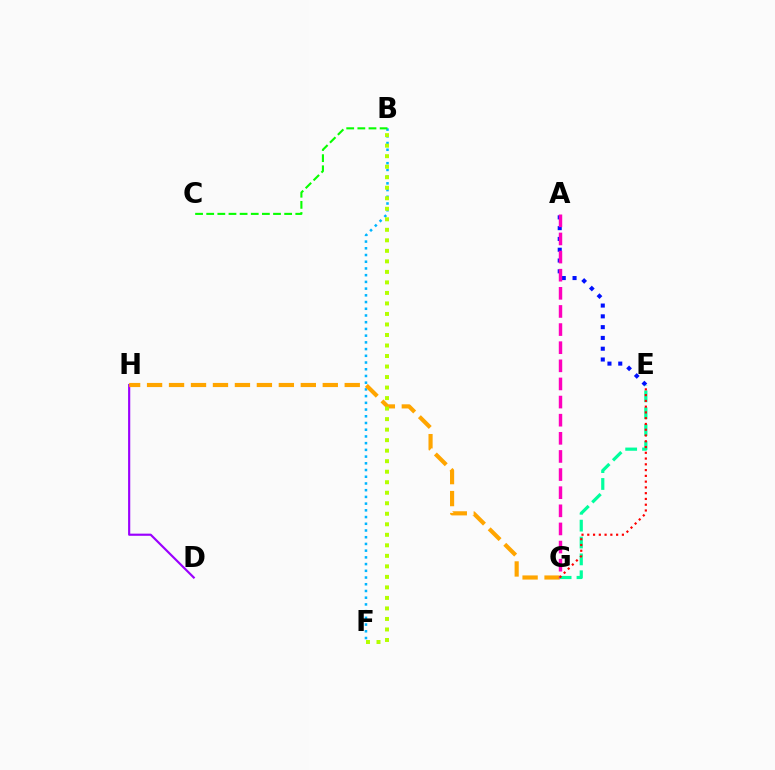{('B', 'F'): [{'color': '#00b5ff', 'line_style': 'dotted', 'thickness': 1.83}, {'color': '#b3ff00', 'line_style': 'dotted', 'thickness': 2.86}], ('D', 'H'): [{'color': '#9b00ff', 'line_style': 'solid', 'thickness': 1.55}], ('G', 'H'): [{'color': '#ffa500', 'line_style': 'dashed', 'thickness': 2.98}], ('B', 'C'): [{'color': '#08ff00', 'line_style': 'dashed', 'thickness': 1.51}], ('A', 'E'): [{'color': '#0010ff', 'line_style': 'dotted', 'thickness': 2.93}], ('A', 'G'): [{'color': '#ff00bd', 'line_style': 'dashed', 'thickness': 2.46}], ('E', 'G'): [{'color': '#00ff9d', 'line_style': 'dashed', 'thickness': 2.29}, {'color': '#ff0000', 'line_style': 'dotted', 'thickness': 1.57}]}